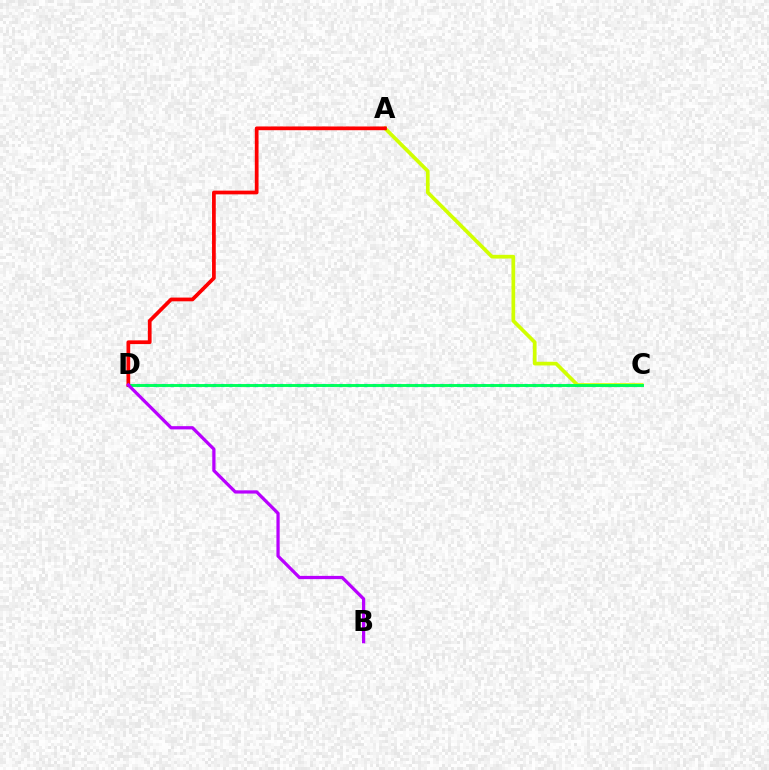{('C', 'D'): [{'color': '#0074ff', 'line_style': 'dotted', 'thickness': 2.29}, {'color': '#00ff5c', 'line_style': 'solid', 'thickness': 2.1}], ('A', 'C'): [{'color': '#d1ff00', 'line_style': 'solid', 'thickness': 2.66}], ('A', 'D'): [{'color': '#ff0000', 'line_style': 'solid', 'thickness': 2.69}], ('B', 'D'): [{'color': '#b900ff', 'line_style': 'solid', 'thickness': 2.33}]}